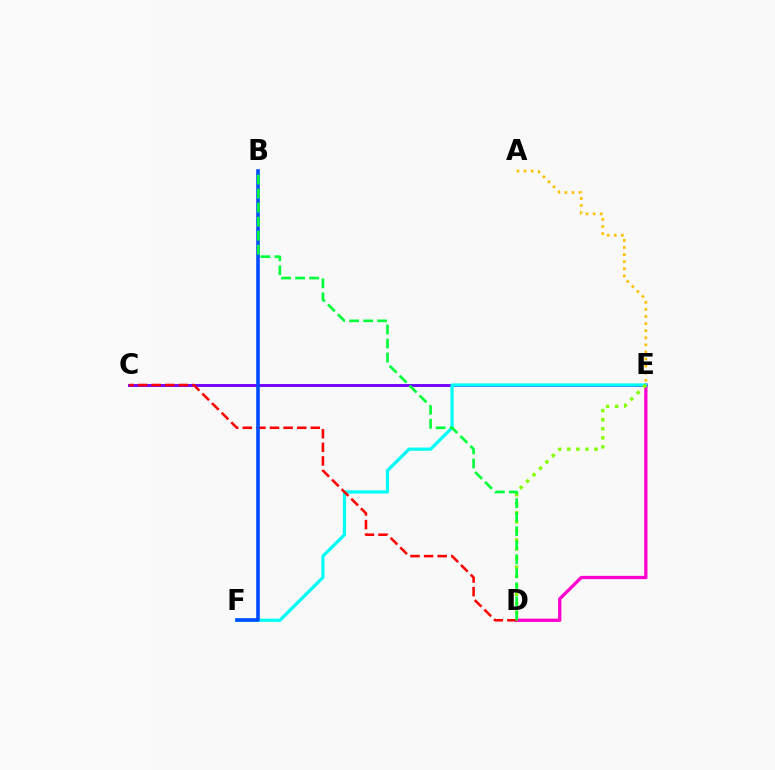{('C', 'E'): [{'color': '#7200ff', 'line_style': 'solid', 'thickness': 2.08}], ('D', 'E'): [{'color': '#ff00cf', 'line_style': 'solid', 'thickness': 2.36}, {'color': '#84ff00', 'line_style': 'dotted', 'thickness': 2.46}], ('E', 'F'): [{'color': '#00fff6', 'line_style': 'solid', 'thickness': 2.31}], ('C', 'D'): [{'color': '#ff0000', 'line_style': 'dashed', 'thickness': 1.85}], ('B', 'F'): [{'color': '#004bff', 'line_style': 'solid', 'thickness': 2.59}], ('B', 'D'): [{'color': '#00ff39', 'line_style': 'dashed', 'thickness': 1.91}], ('A', 'E'): [{'color': '#ffbd00', 'line_style': 'dotted', 'thickness': 1.93}]}